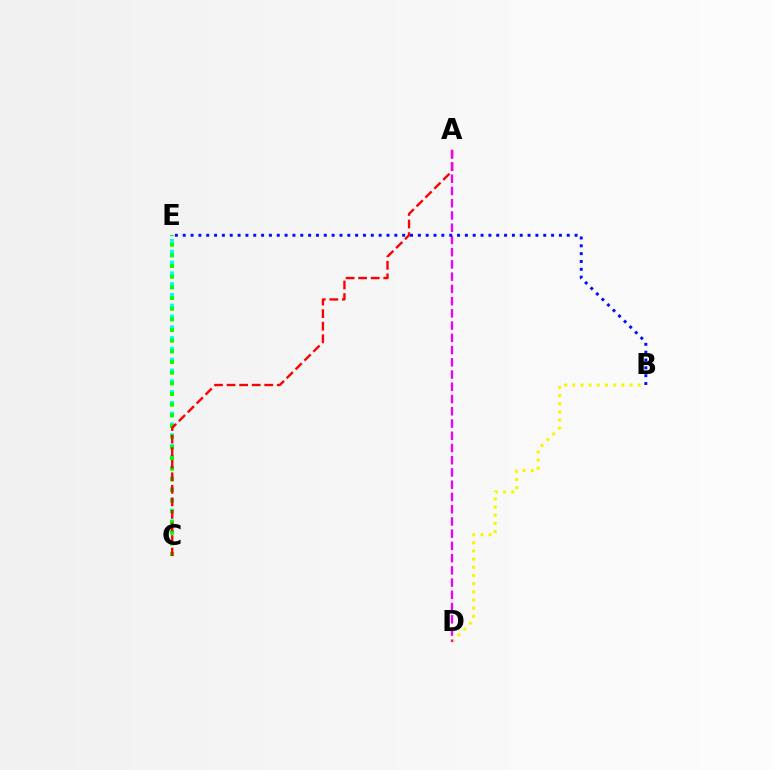{('B', 'D'): [{'color': '#fcf500', 'line_style': 'dotted', 'thickness': 2.22}], ('C', 'E'): [{'color': '#00fff6', 'line_style': 'dotted', 'thickness': 2.93}, {'color': '#08ff00', 'line_style': 'dotted', 'thickness': 2.9}], ('A', 'C'): [{'color': '#ff0000', 'line_style': 'dashed', 'thickness': 1.7}], ('A', 'D'): [{'color': '#ee00ff', 'line_style': 'dashed', 'thickness': 1.66}], ('B', 'E'): [{'color': '#0010ff', 'line_style': 'dotted', 'thickness': 2.13}]}